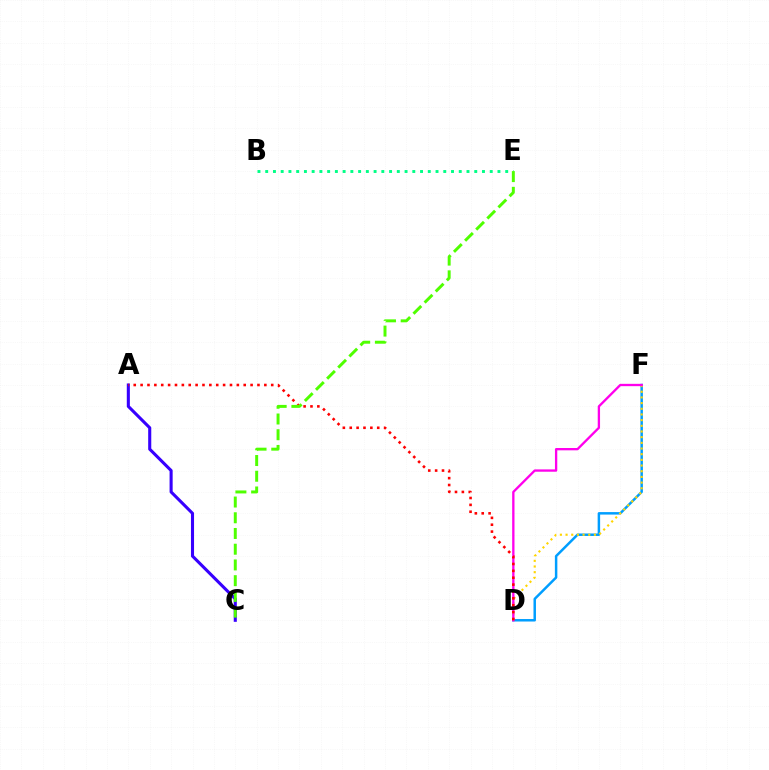{('B', 'E'): [{'color': '#00ff86', 'line_style': 'dotted', 'thickness': 2.1}], ('D', 'F'): [{'color': '#009eff', 'line_style': 'solid', 'thickness': 1.79}, {'color': '#ffd500', 'line_style': 'dotted', 'thickness': 1.54}, {'color': '#ff00ed', 'line_style': 'solid', 'thickness': 1.67}], ('A', 'C'): [{'color': '#3700ff', 'line_style': 'solid', 'thickness': 2.22}], ('A', 'D'): [{'color': '#ff0000', 'line_style': 'dotted', 'thickness': 1.87}], ('C', 'E'): [{'color': '#4fff00', 'line_style': 'dashed', 'thickness': 2.14}]}